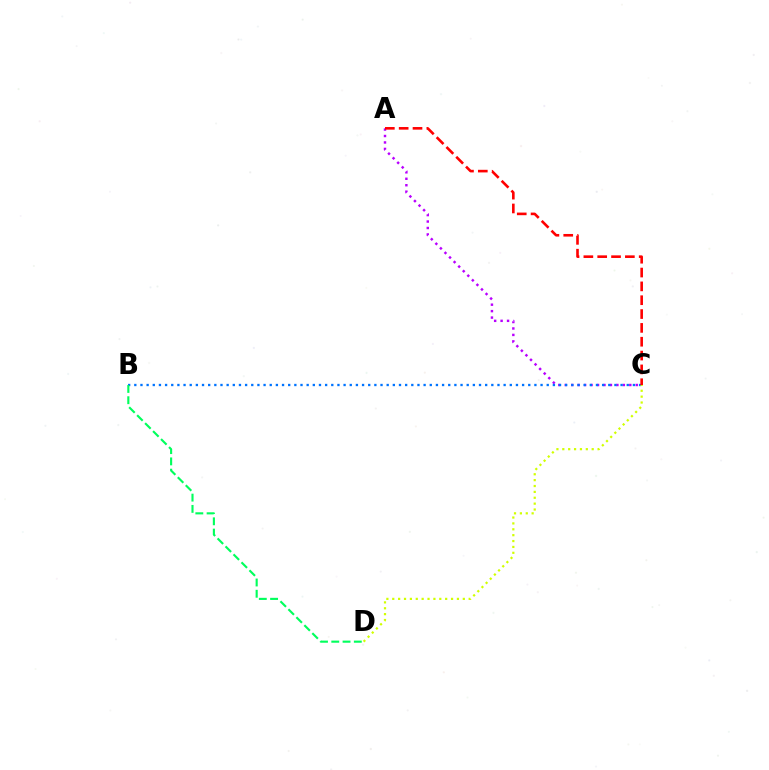{('A', 'C'): [{'color': '#b900ff', 'line_style': 'dotted', 'thickness': 1.75}, {'color': '#ff0000', 'line_style': 'dashed', 'thickness': 1.88}], ('B', 'C'): [{'color': '#0074ff', 'line_style': 'dotted', 'thickness': 1.67}], ('C', 'D'): [{'color': '#d1ff00', 'line_style': 'dotted', 'thickness': 1.6}], ('B', 'D'): [{'color': '#00ff5c', 'line_style': 'dashed', 'thickness': 1.53}]}